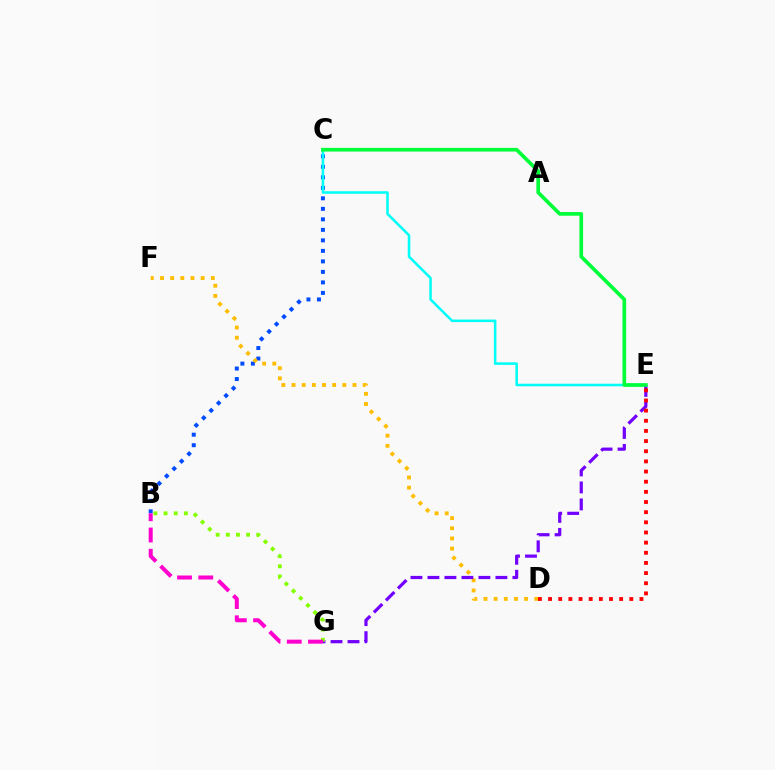{('B', 'C'): [{'color': '#004bff', 'line_style': 'dotted', 'thickness': 2.86}], ('D', 'F'): [{'color': '#ffbd00', 'line_style': 'dotted', 'thickness': 2.76}], ('C', 'E'): [{'color': '#00fff6', 'line_style': 'solid', 'thickness': 1.83}, {'color': '#00ff39', 'line_style': 'solid', 'thickness': 2.65}], ('E', 'G'): [{'color': '#7200ff', 'line_style': 'dashed', 'thickness': 2.31}], ('D', 'E'): [{'color': '#ff0000', 'line_style': 'dotted', 'thickness': 2.76}], ('B', 'G'): [{'color': '#84ff00', 'line_style': 'dotted', 'thickness': 2.76}, {'color': '#ff00cf', 'line_style': 'dashed', 'thickness': 2.89}]}